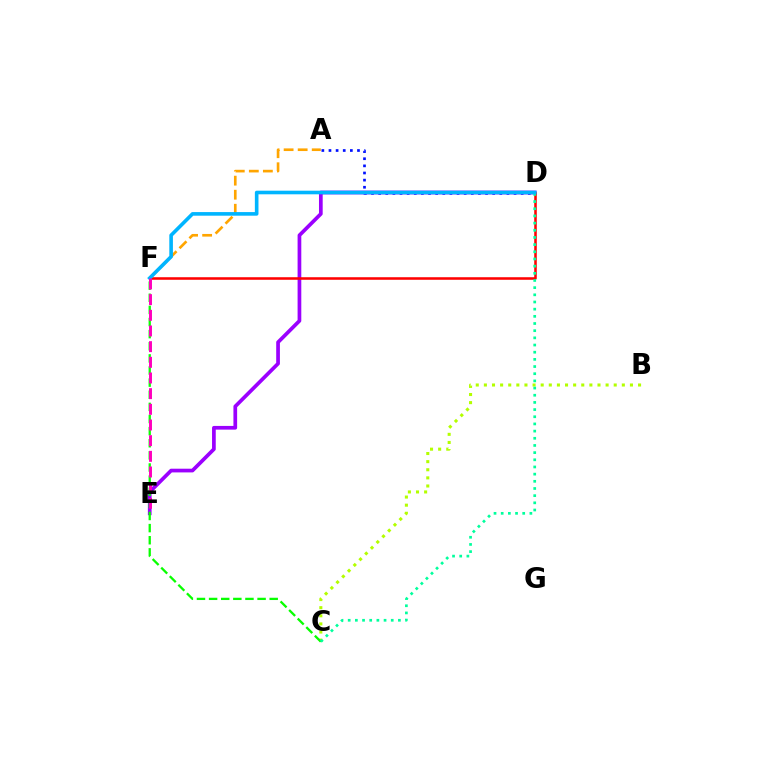{('A', 'D'): [{'color': '#0010ff', 'line_style': 'dotted', 'thickness': 1.94}], ('D', 'E'): [{'color': '#9b00ff', 'line_style': 'solid', 'thickness': 2.67}], ('B', 'C'): [{'color': '#b3ff00', 'line_style': 'dotted', 'thickness': 2.2}], ('C', 'F'): [{'color': '#08ff00', 'line_style': 'dashed', 'thickness': 1.65}], ('D', 'F'): [{'color': '#ff0000', 'line_style': 'solid', 'thickness': 1.84}, {'color': '#00b5ff', 'line_style': 'solid', 'thickness': 2.6}], ('C', 'D'): [{'color': '#00ff9d', 'line_style': 'dotted', 'thickness': 1.95}], ('A', 'F'): [{'color': '#ffa500', 'line_style': 'dashed', 'thickness': 1.91}], ('E', 'F'): [{'color': '#ff00bd', 'line_style': 'dashed', 'thickness': 2.13}]}